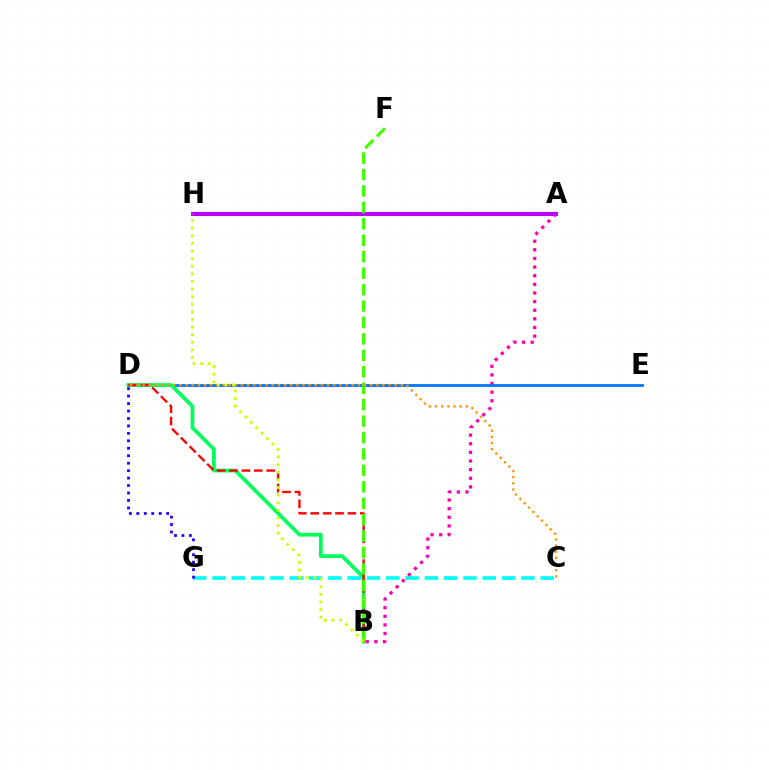{('C', 'G'): [{'color': '#00fff6', 'line_style': 'dashed', 'thickness': 2.62}], ('A', 'B'): [{'color': '#ff00ac', 'line_style': 'dotted', 'thickness': 2.35}], ('A', 'H'): [{'color': '#b900ff', 'line_style': 'solid', 'thickness': 2.97}], ('D', 'E'): [{'color': '#0074ff', 'line_style': 'solid', 'thickness': 1.99}], ('B', 'D'): [{'color': '#00ff5c', 'line_style': 'solid', 'thickness': 2.69}, {'color': '#ff0000', 'line_style': 'dashed', 'thickness': 1.68}], ('B', 'F'): [{'color': '#3dff00', 'line_style': 'dashed', 'thickness': 2.23}], ('C', 'D'): [{'color': '#ff9400', 'line_style': 'dotted', 'thickness': 1.67}], ('B', 'H'): [{'color': '#d1ff00', 'line_style': 'dotted', 'thickness': 2.07}], ('D', 'G'): [{'color': '#2500ff', 'line_style': 'dotted', 'thickness': 2.03}]}